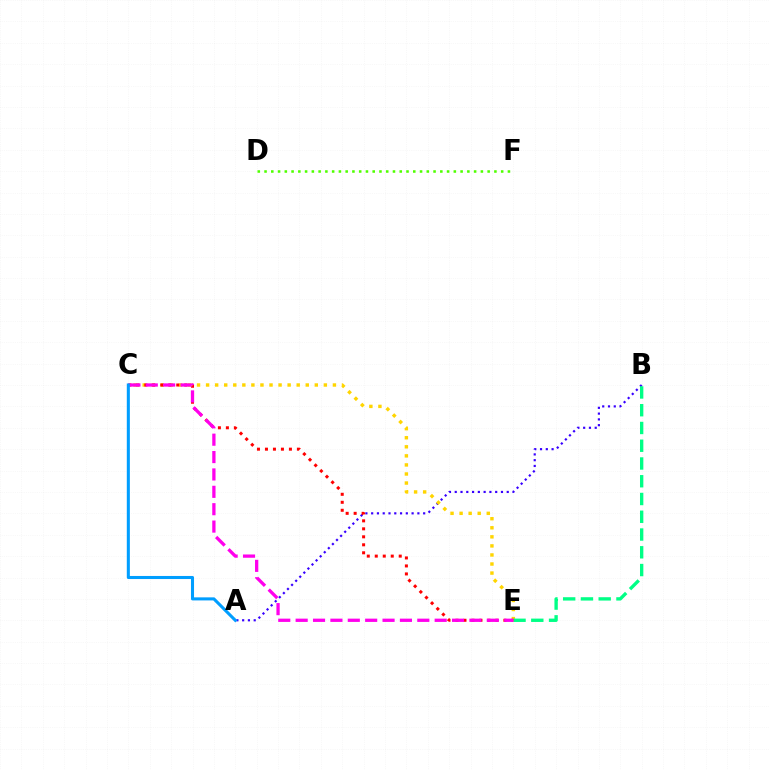{('A', 'B'): [{'color': '#3700ff', 'line_style': 'dotted', 'thickness': 1.57}], ('C', 'E'): [{'color': '#ffd500', 'line_style': 'dotted', 'thickness': 2.46}, {'color': '#ff0000', 'line_style': 'dotted', 'thickness': 2.17}, {'color': '#ff00ed', 'line_style': 'dashed', 'thickness': 2.36}], ('B', 'E'): [{'color': '#00ff86', 'line_style': 'dashed', 'thickness': 2.41}], ('D', 'F'): [{'color': '#4fff00', 'line_style': 'dotted', 'thickness': 1.84}], ('A', 'C'): [{'color': '#009eff', 'line_style': 'solid', 'thickness': 2.2}]}